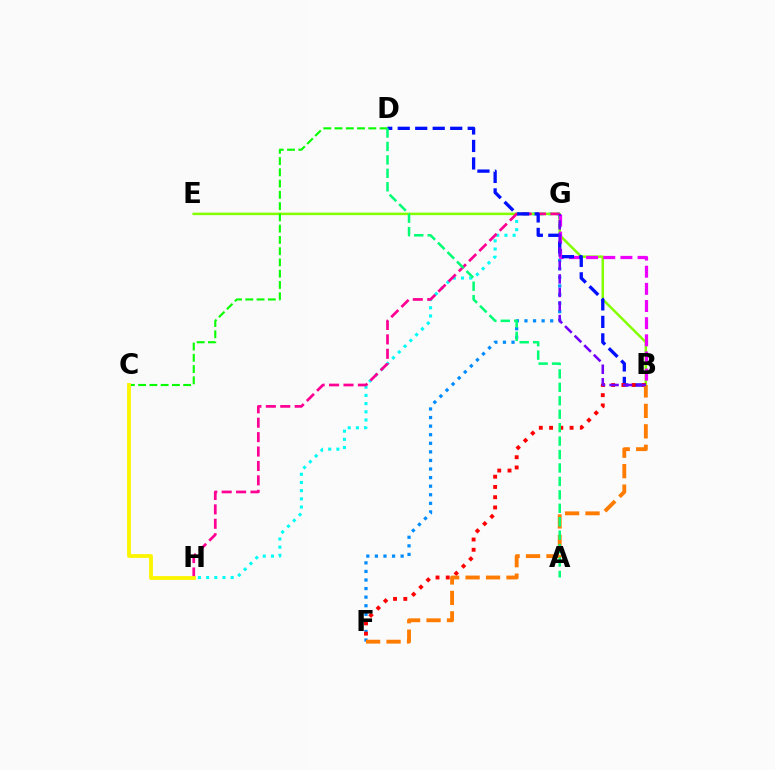{('F', 'G'): [{'color': '#008cff', 'line_style': 'dotted', 'thickness': 2.33}], ('G', 'H'): [{'color': '#00fff6', 'line_style': 'dotted', 'thickness': 2.22}, {'color': '#ff0094', 'line_style': 'dashed', 'thickness': 1.96}], ('B', 'E'): [{'color': '#84ff00', 'line_style': 'solid', 'thickness': 1.8}], ('C', 'D'): [{'color': '#08ff00', 'line_style': 'dashed', 'thickness': 1.53}], ('B', 'G'): [{'color': '#ee00ff', 'line_style': 'dashed', 'thickness': 2.33}, {'color': '#7200ff', 'line_style': 'dashed', 'thickness': 1.84}], ('B', 'D'): [{'color': '#0010ff', 'line_style': 'dashed', 'thickness': 2.38}], ('B', 'F'): [{'color': '#ff0000', 'line_style': 'dotted', 'thickness': 2.79}, {'color': '#ff7c00', 'line_style': 'dashed', 'thickness': 2.78}], ('C', 'H'): [{'color': '#fcf500', 'line_style': 'solid', 'thickness': 2.75}], ('A', 'D'): [{'color': '#00ff74', 'line_style': 'dashed', 'thickness': 1.83}]}